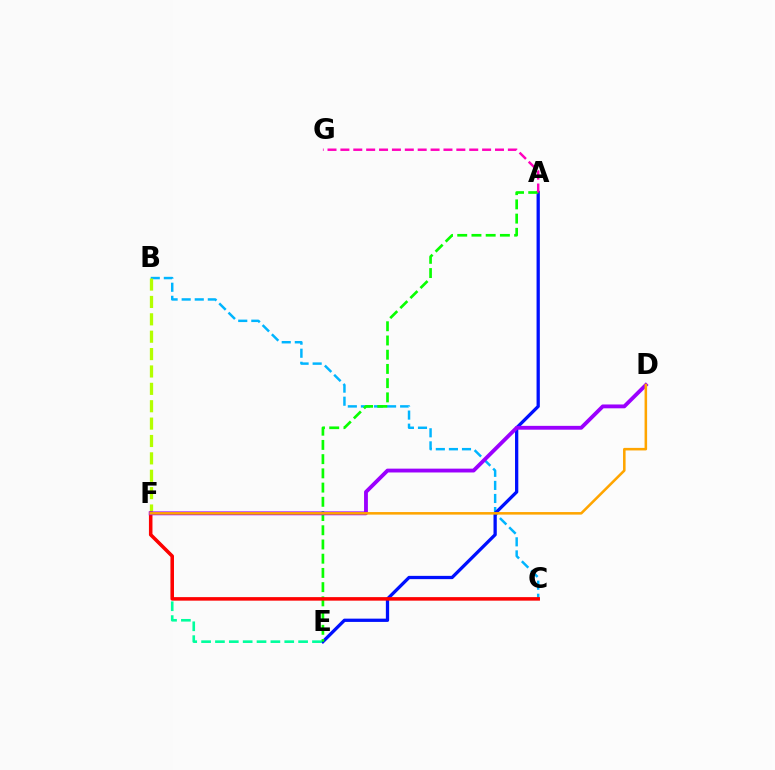{('B', 'C'): [{'color': '#00b5ff', 'line_style': 'dashed', 'thickness': 1.78}], ('A', 'E'): [{'color': '#0010ff', 'line_style': 'solid', 'thickness': 2.36}, {'color': '#08ff00', 'line_style': 'dashed', 'thickness': 1.93}], ('B', 'F'): [{'color': '#b3ff00', 'line_style': 'dashed', 'thickness': 2.36}], ('E', 'F'): [{'color': '#00ff9d', 'line_style': 'dashed', 'thickness': 1.88}], ('A', 'G'): [{'color': '#ff00bd', 'line_style': 'dashed', 'thickness': 1.75}], ('C', 'F'): [{'color': '#ff0000', 'line_style': 'solid', 'thickness': 2.54}], ('D', 'F'): [{'color': '#9b00ff', 'line_style': 'solid', 'thickness': 2.76}, {'color': '#ffa500', 'line_style': 'solid', 'thickness': 1.84}]}